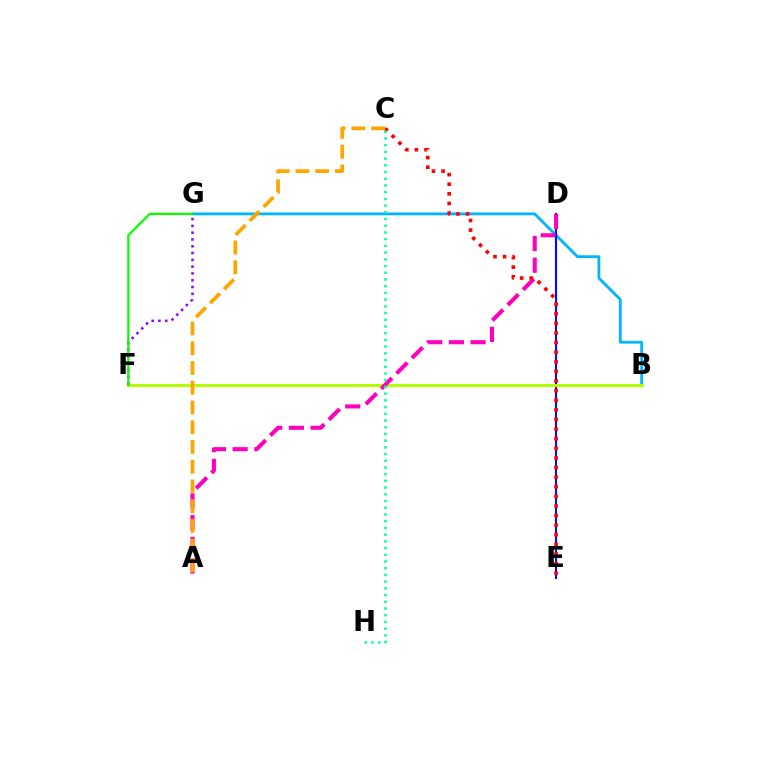{('B', 'G'): [{'color': '#00b5ff', 'line_style': 'solid', 'thickness': 2.02}], ('D', 'E'): [{'color': '#0010ff', 'line_style': 'solid', 'thickness': 1.52}], ('B', 'F'): [{'color': '#b3ff00', 'line_style': 'solid', 'thickness': 2.15}], ('A', 'D'): [{'color': '#ff00bd', 'line_style': 'dashed', 'thickness': 2.95}], ('F', 'G'): [{'color': '#9b00ff', 'line_style': 'dotted', 'thickness': 1.84}, {'color': '#08ff00', 'line_style': 'solid', 'thickness': 1.61}], ('C', 'E'): [{'color': '#ff0000', 'line_style': 'dotted', 'thickness': 2.61}], ('C', 'H'): [{'color': '#00ff9d', 'line_style': 'dotted', 'thickness': 1.82}], ('A', 'C'): [{'color': '#ffa500', 'line_style': 'dashed', 'thickness': 2.68}]}